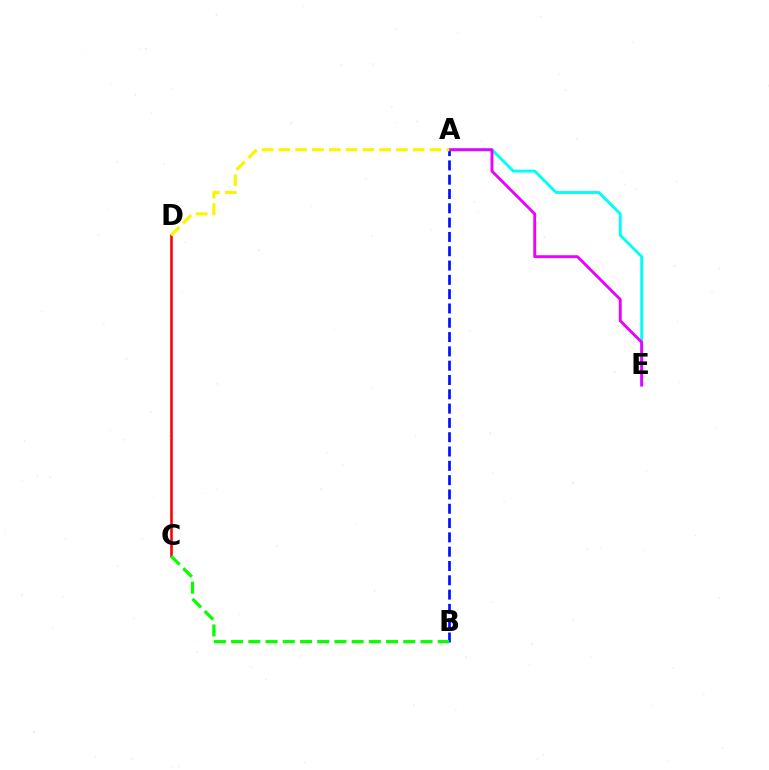{('A', 'E'): [{'color': '#00fff6', 'line_style': 'solid', 'thickness': 2.08}, {'color': '#ee00ff', 'line_style': 'solid', 'thickness': 2.08}], ('C', 'D'): [{'color': '#ff0000', 'line_style': 'solid', 'thickness': 1.86}], ('A', 'B'): [{'color': '#0010ff', 'line_style': 'dashed', 'thickness': 1.94}], ('B', 'C'): [{'color': '#08ff00', 'line_style': 'dashed', 'thickness': 2.34}], ('A', 'D'): [{'color': '#fcf500', 'line_style': 'dashed', 'thickness': 2.28}]}